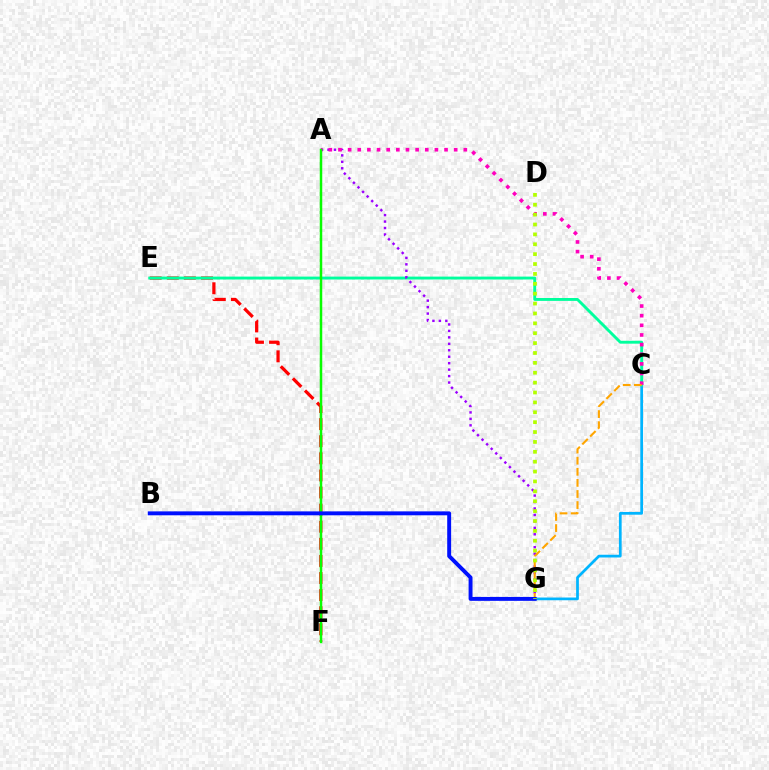{('C', 'G'): [{'color': '#00b5ff', 'line_style': 'solid', 'thickness': 1.97}, {'color': '#ffa500', 'line_style': 'dashed', 'thickness': 1.51}], ('E', 'F'): [{'color': '#ff0000', 'line_style': 'dashed', 'thickness': 2.32}], ('C', 'E'): [{'color': '#00ff9d', 'line_style': 'solid', 'thickness': 2.08}], ('A', 'G'): [{'color': '#9b00ff', 'line_style': 'dotted', 'thickness': 1.75}], ('A', 'C'): [{'color': '#ff00bd', 'line_style': 'dotted', 'thickness': 2.62}], ('A', 'F'): [{'color': '#08ff00', 'line_style': 'solid', 'thickness': 1.8}], ('B', 'G'): [{'color': '#0010ff', 'line_style': 'solid', 'thickness': 2.82}], ('D', 'G'): [{'color': '#b3ff00', 'line_style': 'dotted', 'thickness': 2.68}]}